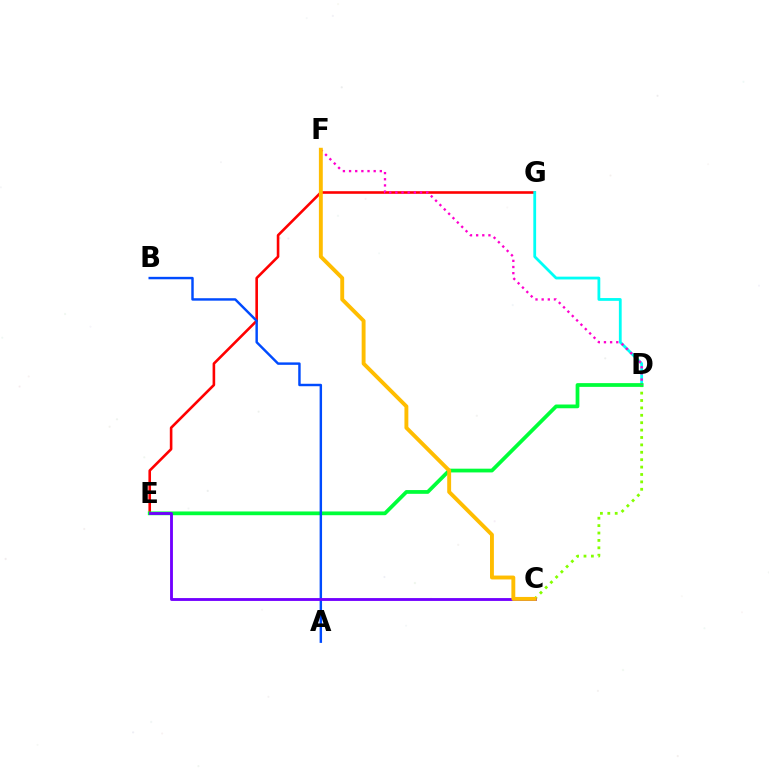{('C', 'D'): [{'color': '#84ff00', 'line_style': 'dotted', 'thickness': 2.01}], ('E', 'G'): [{'color': '#ff0000', 'line_style': 'solid', 'thickness': 1.88}], ('D', 'G'): [{'color': '#00fff6', 'line_style': 'solid', 'thickness': 2.01}], ('D', 'E'): [{'color': '#00ff39', 'line_style': 'solid', 'thickness': 2.7}], ('A', 'B'): [{'color': '#004bff', 'line_style': 'solid', 'thickness': 1.76}], ('C', 'E'): [{'color': '#7200ff', 'line_style': 'solid', 'thickness': 2.05}], ('D', 'F'): [{'color': '#ff00cf', 'line_style': 'dotted', 'thickness': 1.67}], ('C', 'F'): [{'color': '#ffbd00', 'line_style': 'solid', 'thickness': 2.8}]}